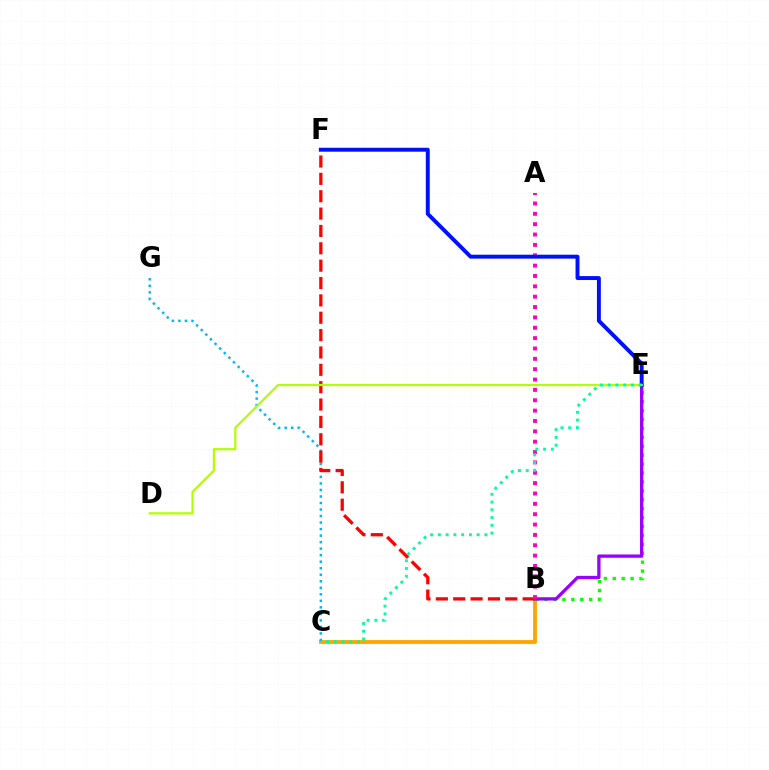{('B', 'C'): [{'color': '#ffa500', 'line_style': 'solid', 'thickness': 2.78}], ('B', 'E'): [{'color': '#08ff00', 'line_style': 'dotted', 'thickness': 2.42}, {'color': '#9b00ff', 'line_style': 'solid', 'thickness': 2.37}], ('C', 'G'): [{'color': '#00b5ff', 'line_style': 'dotted', 'thickness': 1.77}], ('B', 'F'): [{'color': '#ff0000', 'line_style': 'dashed', 'thickness': 2.36}], ('A', 'B'): [{'color': '#ff00bd', 'line_style': 'dotted', 'thickness': 2.81}], ('E', 'F'): [{'color': '#0010ff', 'line_style': 'solid', 'thickness': 2.82}], ('D', 'E'): [{'color': '#b3ff00', 'line_style': 'solid', 'thickness': 1.59}], ('C', 'E'): [{'color': '#00ff9d', 'line_style': 'dotted', 'thickness': 2.11}]}